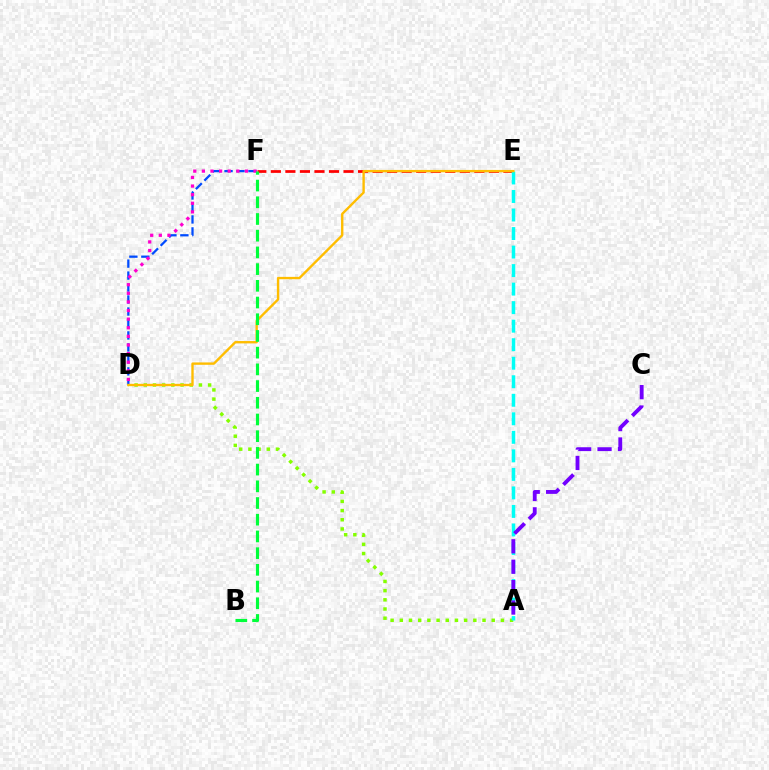{('A', 'D'): [{'color': '#84ff00', 'line_style': 'dotted', 'thickness': 2.5}], ('D', 'F'): [{'color': '#004bff', 'line_style': 'dashed', 'thickness': 1.63}, {'color': '#ff00cf', 'line_style': 'dotted', 'thickness': 2.34}], ('E', 'F'): [{'color': '#ff0000', 'line_style': 'dashed', 'thickness': 1.97}], ('A', 'E'): [{'color': '#00fff6', 'line_style': 'dashed', 'thickness': 2.52}], ('D', 'E'): [{'color': '#ffbd00', 'line_style': 'solid', 'thickness': 1.71}], ('B', 'F'): [{'color': '#00ff39', 'line_style': 'dashed', 'thickness': 2.27}], ('A', 'C'): [{'color': '#7200ff', 'line_style': 'dashed', 'thickness': 2.77}]}